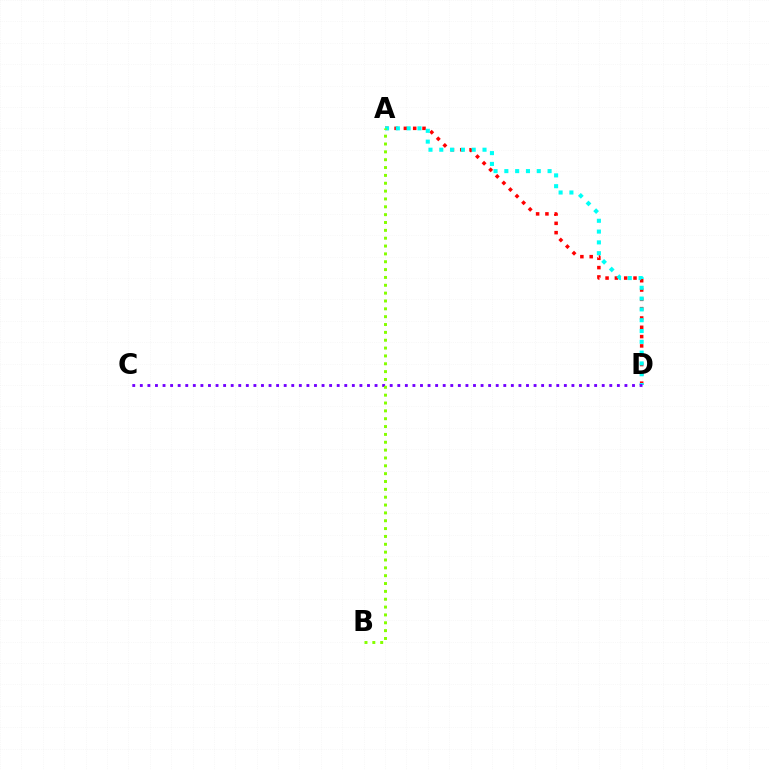{('A', 'D'): [{'color': '#ff0000', 'line_style': 'dotted', 'thickness': 2.53}, {'color': '#00fff6', 'line_style': 'dotted', 'thickness': 2.94}], ('C', 'D'): [{'color': '#7200ff', 'line_style': 'dotted', 'thickness': 2.06}], ('A', 'B'): [{'color': '#84ff00', 'line_style': 'dotted', 'thickness': 2.13}]}